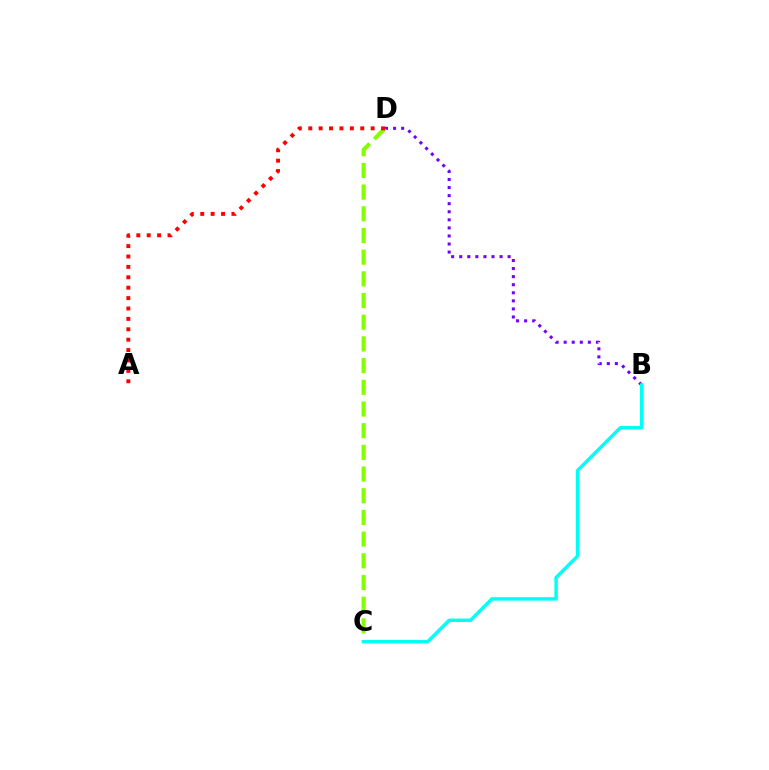{('B', 'D'): [{'color': '#7200ff', 'line_style': 'dotted', 'thickness': 2.19}], ('C', 'D'): [{'color': '#84ff00', 'line_style': 'dashed', 'thickness': 2.95}], ('B', 'C'): [{'color': '#00fff6', 'line_style': 'solid', 'thickness': 2.48}], ('A', 'D'): [{'color': '#ff0000', 'line_style': 'dotted', 'thickness': 2.83}]}